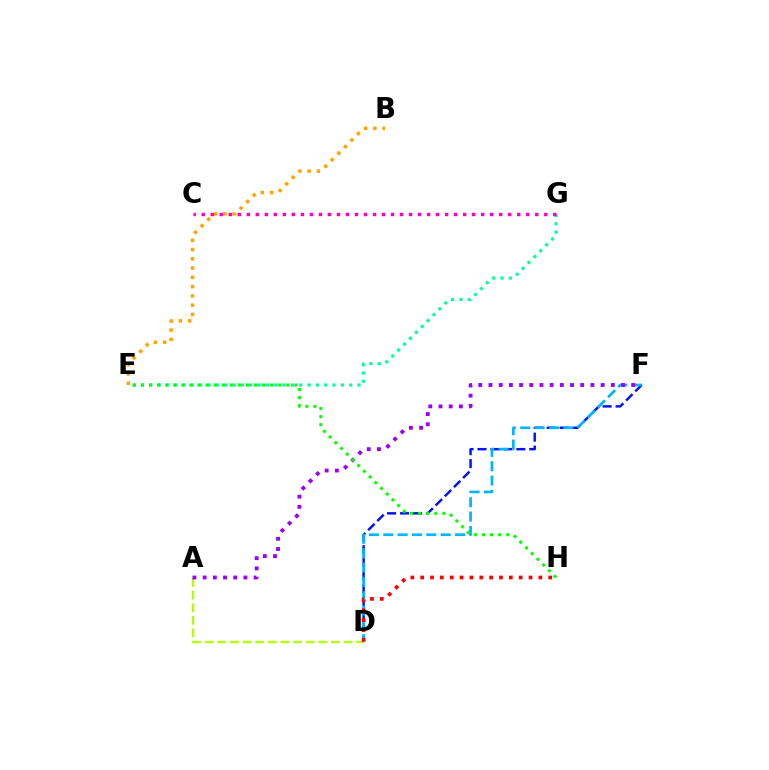{('E', 'G'): [{'color': '#00ff9d', 'line_style': 'dotted', 'thickness': 2.26}], ('D', 'F'): [{'color': '#0010ff', 'line_style': 'dashed', 'thickness': 1.76}, {'color': '#00b5ff', 'line_style': 'dashed', 'thickness': 1.95}], ('A', 'D'): [{'color': '#b3ff00', 'line_style': 'dashed', 'thickness': 1.72}], ('B', 'E'): [{'color': '#ffa500', 'line_style': 'dotted', 'thickness': 2.52}], ('D', 'H'): [{'color': '#ff0000', 'line_style': 'dotted', 'thickness': 2.68}], ('A', 'F'): [{'color': '#9b00ff', 'line_style': 'dotted', 'thickness': 2.77}], ('C', 'G'): [{'color': '#ff00bd', 'line_style': 'dotted', 'thickness': 2.45}], ('E', 'H'): [{'color': '#08ff00', 'line_style': 'dotted', 'thickness': 2.19}]}